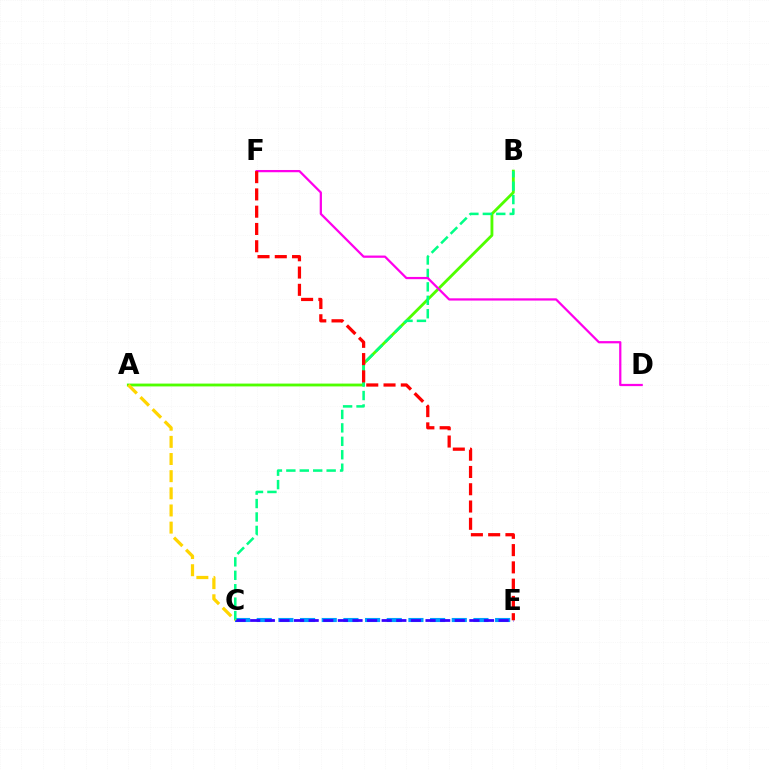{('A', 'B'): [{'color': '#4fff00', 'line_style': 'solid', 'thickness': 2.04}], ('C', 'E'): [{'color': '#009eff', 'line_style': 'dashed', 'thickness': 2.94}, {'color': '#3700ff', 'line_style': 'dashed', 'thickness': 1.98}], ('B', 'C'): [{'color': '#00ff86', 'line_style': 'dashed', 'thickness': 1.83}], ('A', 'C'): [{'color': '#ffd500', 'line_style': 'dashed', 'thickness': 2.33}], ('D', 'F'): [{'color': '#ff00ed', 'line_style': 'solid', 'thickness': 1.62}], ('E', 'F'): [{'color': '#ff0000', 'line_style': 'dashed', 'thickness': 2.35}]}